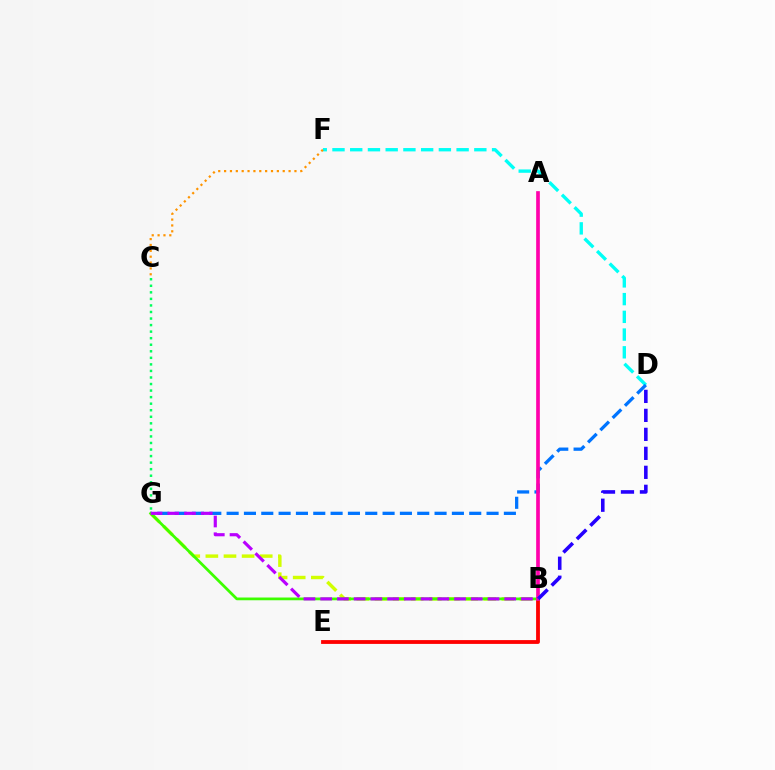{('D', 'F'): [{'color': '#00fff6', 'line_style': 'dashed', 'thickness': 2.41}], ('D', 'G'): [{'color': '#0074ff', 'line_style': 'dashed', 'thickness': 2.35}], ('C', 'G'): [{'color': '#00ff5c', 'line_style': 'dotted', 'thickness': 1.78}], ('B', 'E'): [{'color': '#ff0000', 'line_style': 'solid', 'thickness': 2.74}], ('B', 'G'): [{'color': '#d1ff00', 'line_style': 'dashed', 'thickness': 2.46}, {'color': '#3dff00', 'line_style': 'solid', 'thickness': 1.98}, {'color': '#b900ff', 'line_style': 'dashed', 'thickness': 2.27}], ('A', 'B'): [{'color': '#ff00ac', 'line_style': 'solid', 'thickness': 2.64}], ('C', 'F'): [{'color': '#ff9400', 'line_style': 'dotted', 'thickness': 1.59}], ('B', 'D'): [{'color': '#2500ff', 'line_style': 'dashed', 'thickness': 2.58}]}